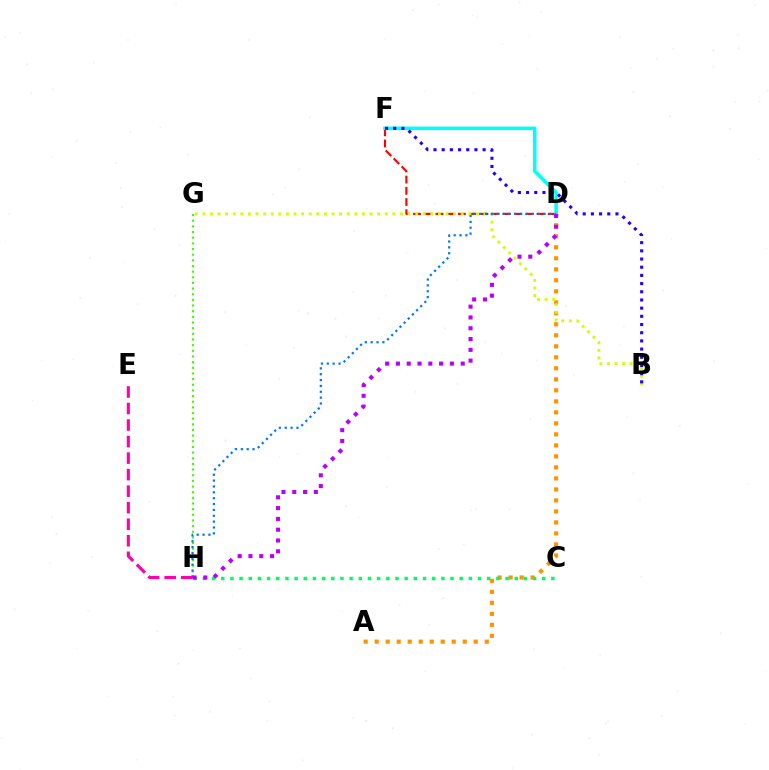{('A', 'D'): [{'color': '#ff9400', 'line_style': 'dotted', 'thickness': 2.99}], ('D', 'F'): [{'color': '#ff0000', 'line_style': 'dashed', 'thickness': 1.53}, {'color': '#00fff6', 'line_style': 'solid', 'thickness': 2.57}], ('G', 'H'): [{'color': '#3dff00', 'line_style': 'dotted', 'thickness': 1.54}], ('C', 'H'): [{'color': '#00ff5c', 'line_style': 'dotted', 'thickness': 2.49}], ('B', 'G'): [{'color': '#d1ff00', 'line_style': 'dotted', 'thickness': 2.06}], ('B', 'F'): [{'color': '#2500ff', 'line_style': 'dotted', 'thickness': 2.22}], ('D', 'H'): [{'color': '#0074ff', 'line_style': 'dotted', 'thickness': 1.59}, {'color': '#b900ff', 'line_style': 'dotted', 'thickness': 2.93}], ('E', 'H'): [{'color': '#ff00ac', 'line_style': 'dashed', 'thickness': 2.25}]}